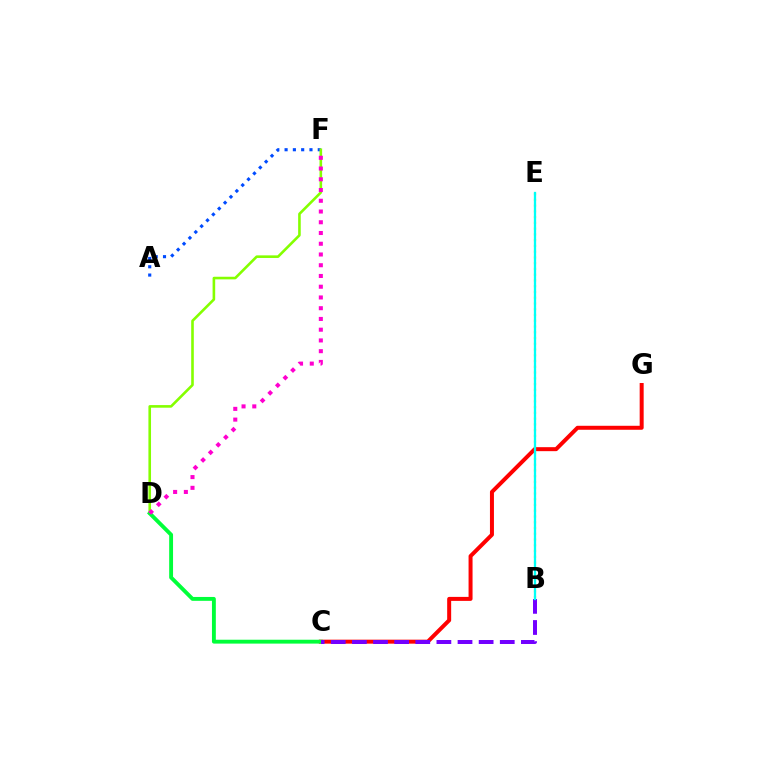{('A', 'F'): [{'color': '#004bff', 'line_style': 'dotted', 'thickness': 2.25}], ('D', 'F'): [{'color': '#84ff00', 'line_style': 'solid', 'thickness': 1.88}, {'color': '#ff00cf', 'line_style': 'dotted', 'thickness': 2.92}], ('B', 'E'): [{'color': '#ffbd00', 'line_style': 'dotted', 'thickness': 1.56}, {'color': '#00fff6', 'line_style': 'solid', 'thickness': 1.65}], ('C', 'G'): [{'color': '#ff0000', 'line_style': 'solid', 'thickness': 2.87}], ('C', 'D'): [{'color': '#00ff39', 'line_style': 'solid', 'thickness': 2.79}], ('B', 'C'): [{'color': '#7200ff', 'line_style': 'dashed', 'thickness': 2.87}]}